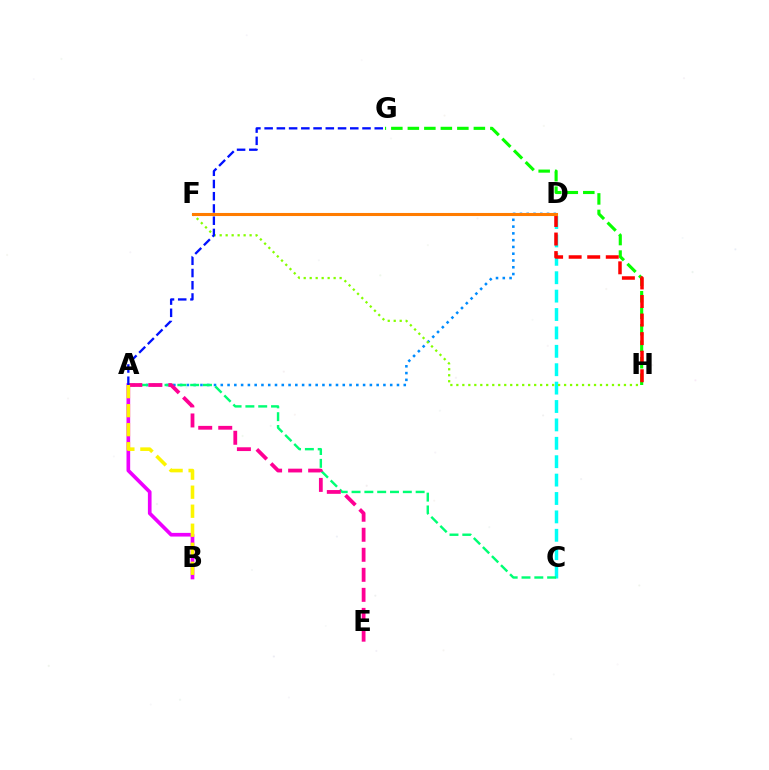{('A', 'B'): [{'color': '#ee00ff', 'line_style': 'solid', 'thickness': 2.64}, {'color': '#fcf500', 'line_style': 'dashed', 'thickness': 2.58}], ('G', 'H'): [{'color': '#08ff00', 'line_style': 'dashed', 'thickness': 2.24}], ('A', 'D'): [{'color': '#008cff', 'line_style': 'dotted', 'thickness': 1.84}], ('C', 'D'): [{'color': '#00fff6', 'line_style': 'dashed', 'thickness': 2.5}], ('A', 'C'): [{'color': '#00ff74', 'line_style': 'dashed', 'thickness': 1.74}], ('A', 'E'): [{'color': '#ff0094', 'line_style': 'dashed', 'thickness': 2.72}], ('D', 'F'): [{'color': '#7200ff', 'line_style': 'dotted', 'thickness': 2.16}, {'color': '#ff7c00', 'line_style': 'solid', 'thickness': 2.21}], ('F', 'H'): [{'color': '#84ff00', 'line_style': 'dotted', 'thickness': 1.63}], ('A', 'G'): [{'color': '#0010ff', 'line_style': 'dashed', 'thickness': 1.66}], ('D', 'H'): [{'color': '#ff0000', 'line_style': 'dashed', 'thickness': 2.52}]}